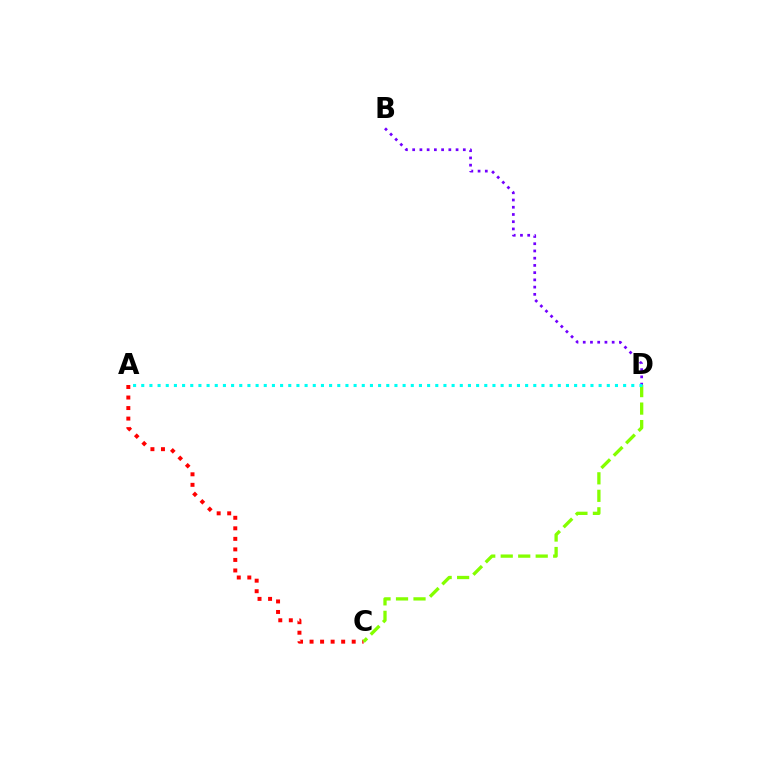{('A', 'C'): [{'color': '#ff0000', 'line_style': 'dotted', 'thickness': 2.86}], ('C', 'D'): [{'color': '#84ff00', 'line_style': 'dashed', 'thickness': 2.38}], ('B', 'D'): [{'color': '#7200ff', 'line_style': 'dotted', 'thickness': 1.97}], ('A', 'D'): [{'color': '#00fff6', 'line_style': 'dotted', 'thickness': 2.22}]}